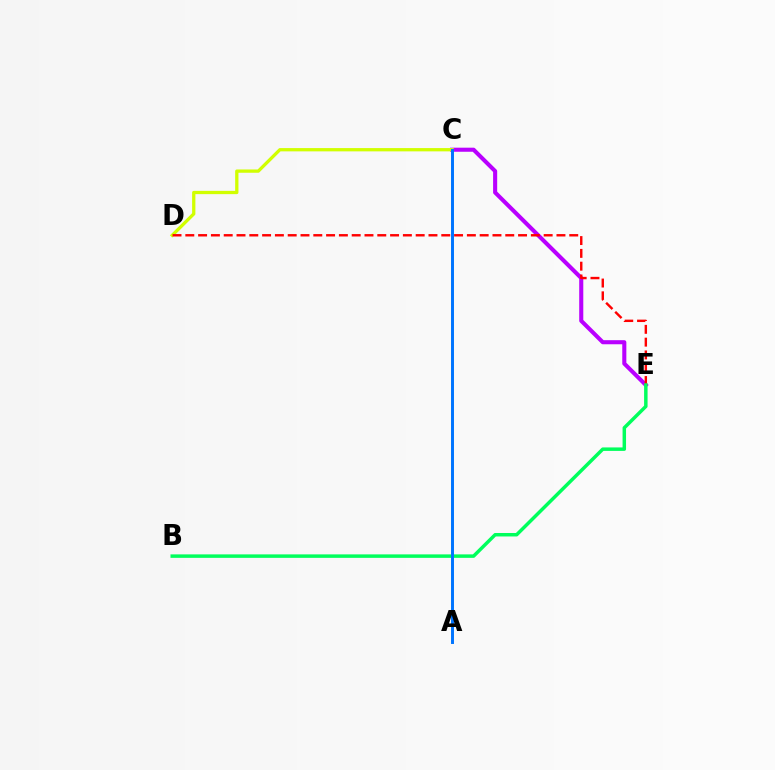{('C', 'E'): [{'color': '#b900ff', 'line_style': 'solid', 'thickness': 2.94}], ('C', 'D'): [{'color': '#d1ff00', 'line_style': 'solid', 'thickness': 2.36}], ('D', 'E'): [{'color': '#ff0000', 'line_style': 'dashed', 'thickness': 1.74}], ('B', 'E'): [{'color': '#00ff5c', 'line_style': 'solid', 'thickness': 2.5}], ('A', 'C'): [{'color': '#0074ff', 'line_style': 'solid', 'thickness': 2.12}]}